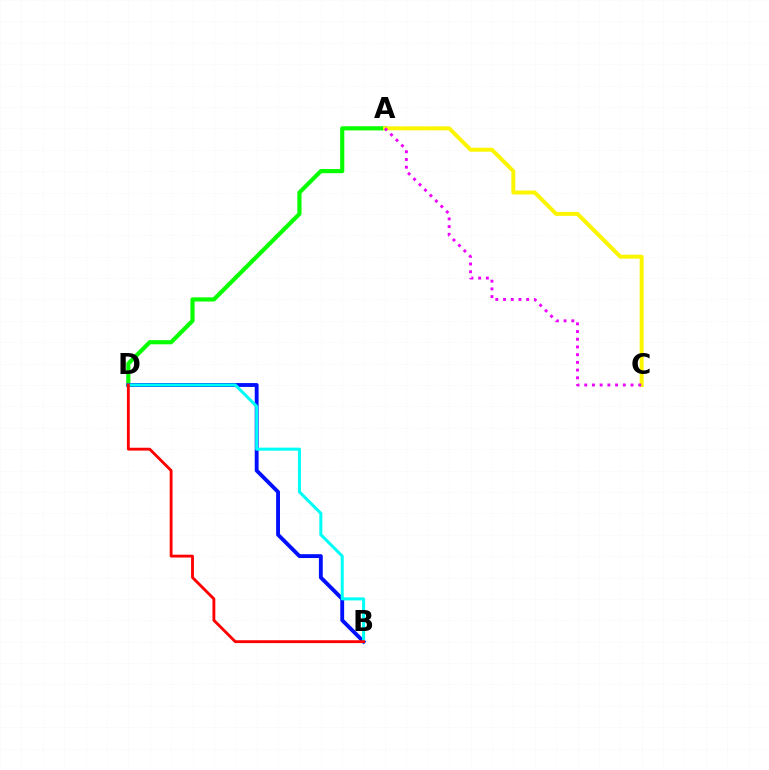{('A', 'D'): [{'color': '#08ff00', 'line_style': 'solid', 'thickness': 2.99}], ('B', 'D'): [{'color': '#0010ff', 'line_style': 'solid', 'thickness': 2.78}, {'color': '#00fff6', 'line_style': 'solid', 'thickness': 2.18}, {'color': '#ff0000', 'line_style': 'solid', 'thickness': 2.05}], ('A', 'C'): [{'color': '#fcf500', 'line_style': 'solid', 'thickness': 2.85}, {'color': '#ee00ff', 'line_style': 'dotted', 'thickness': 2.1}]}